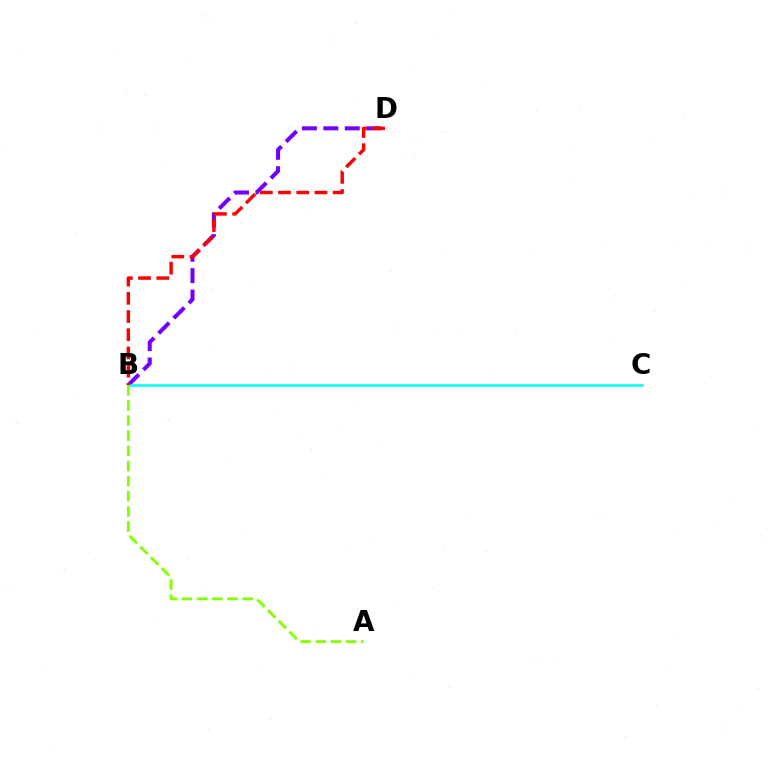{('B', 'D'): [{'color': '#7200ff', 'line_style': 'dashed', 'thickness': 2.91}, {'color': '#ff0000', 'line_style': 'dashed', 'thickness': 2.48}], ('B', 'C'): [{'color': '#00fff6', 'line_style': 'solid', 'thickness': 1.87}], ('A', 'B'): [{'color': '#84ff00', 'line_style': 'dashed', 'thickness': 2.06}]}